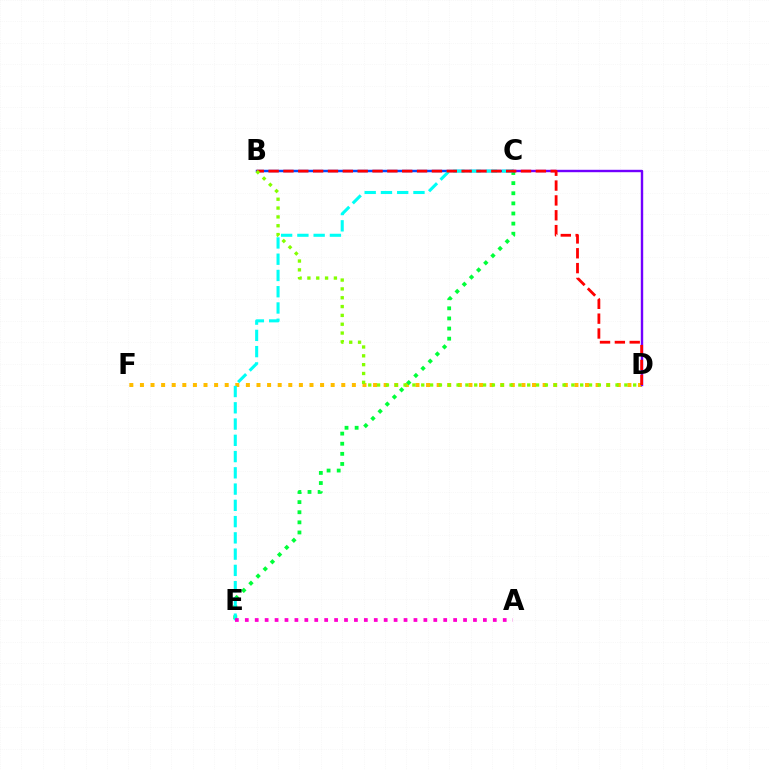{('D', 'F'): [{'color': '#ffbd00', 'line_style': 'dotted', 'thickness': 2.88}], ('C', 'E'): [{'color': '#00ff39', 'line_style': 'dotted', 'thickness': 2.75}, {'color': '#00fff6', 'line_style': 'dashed', 'thickness': 2.21}], ('B', 'C'): [{'color': '#004bff', 'line_style': 'solid', 'thickness': 1.78}], ('C', 'D'): [{'color': '#7200ff', 'line_style': 'solid', 'thickness': 1.73}], ('B', 'D'): [{'color': '#ff0000', 'line_style': 'dashed', 'thickness': 2.02}, {'color': '#84ff00', 'line_style': 'dotted', 'thickness': 2.4}], ('A', 'E'): [{'color': '#ff00cf', 'line_style': 'dotted', 'thickness': 2.7}]}